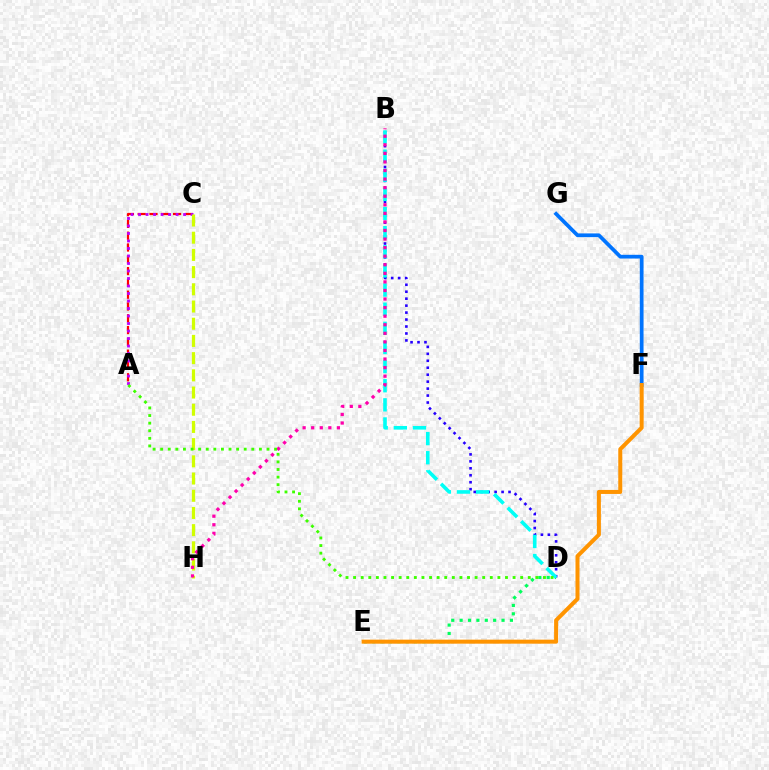{('F', 'G'): [{'color': '#0074ff', 'line_style': 'solid', 'thickness': 2.69}], ('B', 'D'): [{'color': '#2500ff', 'line_style': 'dotted', 'thickness': 1.89}, {'color': '#00fff6', 'line_style': 'dashed', 'thickness': 2.6}], ('A', 'C'): [{'color': '#ff0000', 'line_style': 'dashed', 'thickness': 1.6}, {'color': '#b900ff', 'line_style': 'dotted', 'thickness': 2.04}], ('D', 'E'): [{'color': '#00ff5c', 'line_style': 'dotted', 'thickness': 2.28}], ('E', 'F'): [{'color': '#ff9400', 'line_style': 'solid', 'thickness': 2.89}], ('C', 'H'): [{'color': '#d1ff00', 'line_style': 'dashed', 'thickness': 2.34}], ('B', 'H'): [{'color': '#ff00ac', 'line_style': 'dotted', 'thickness': 2.33}], ('A', 'D'): [{'color': '#3dff00', 'line_style': 'dotted', 'thickness': 2.06}]}